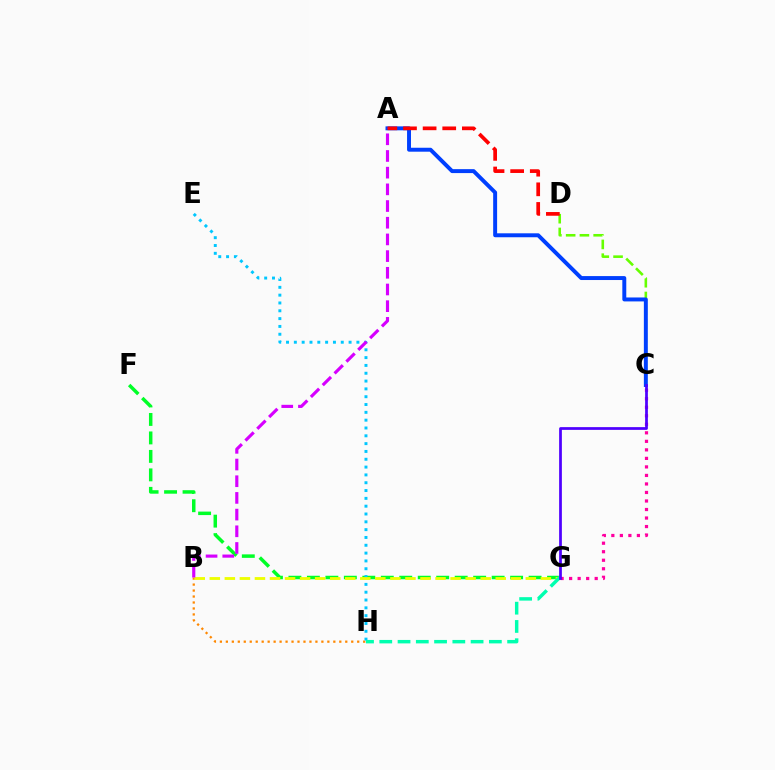{('C', 'D'): [{'color': '#66ff00', 'line_style': 'dashed', 'thickness': 1.87}], ('A', 'C'): [{'color': '#003fff', 'line_style': 'solid', 'thickness': 2.84}], ('B', 'H'): [{'color': '#ff8800', 'line_style': 'dotted', 'thickness': 1.62}], ('C', 'G'): [{'color': '#ff00a0', 'line_style': 'dotted', 'thickness': 2.32}, {'color': '#4f00ff', 'line_style': 'solid', 'thickness': 1.98}], ('F', 'G'): [{'color': '#00ff27', 'line_style': 'dashed', 'thickness': 2.51}], ('E', 'H'): [{'color': '#00c7ff', 'line_style': 'dotted', 'thickness': 2.12}], ('B', 'G'): [{'color': '#eeff00', 'line_style': 'dashed', 'thickness': 2.04}], ('A', 'D'): [{'color': '#ff0000', 'line_style': 'dashed', 'thickness': 2.67}], ('A', 'B'): [{'color': '#d600ff', 'line_style': 'dashed', 'thickness': 2.27}], ('G', 'H'): [{'color': '#00ffaf', 'line_style': 'dashed', 'thickness': 2.48}]}